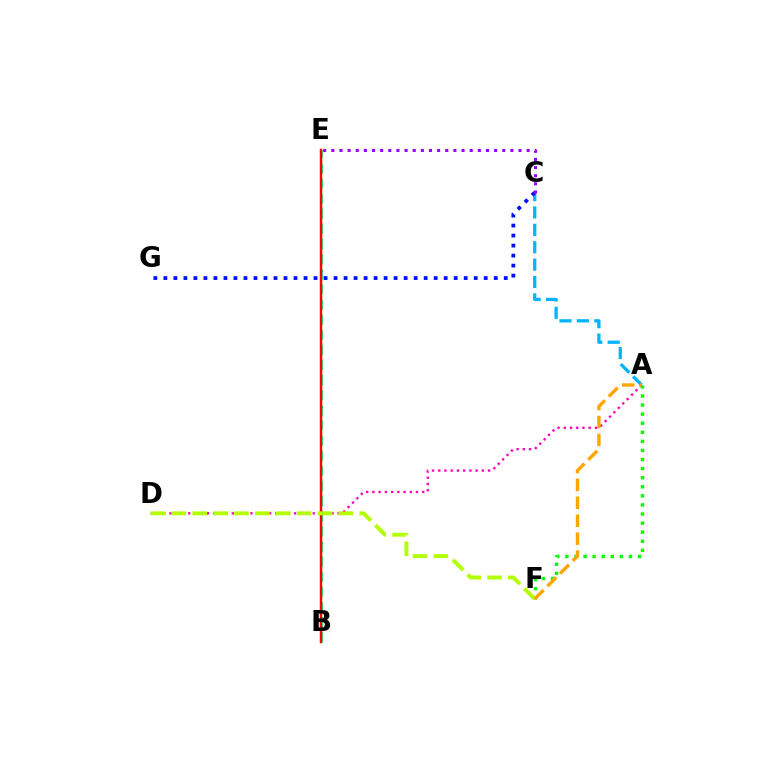{('A', 'C'): [{'color': '#00b5ff', 'line_style': 'dashed', 'thickness': 2.36}], ('A', 'D'): [{'color': '#ff00bd', 'line_style': 'dotted', 'thickness': 1.69}], ('A', 'F'): [{'color': '#08ff00', 'line_style': 'dotted', 'thickness': 2.47}, {'color': '#ffa500', 'line_style': 'dashed', 'thickness': 2.44}], ('C', 'G'): [{'color': '#0010ff', 'line_style': 'dotted', 'thickness': 2.72}], ('B', 'E'): [{'color': '#00ff9d', 'line_style': 'dashed', 'thickness': 2.05}, {'color': '#ff0000', 'line_style': 'solid', 'thickness': 1.78}], ('D', 'F'): [{'color': '#b3ff00', 'line_style': 'dashed', 'thickness': 2.84}], ('C', 'E'): [{'color': '#9b00ff', 'line_style': 'dotted', 'thickness': 2.21}]}